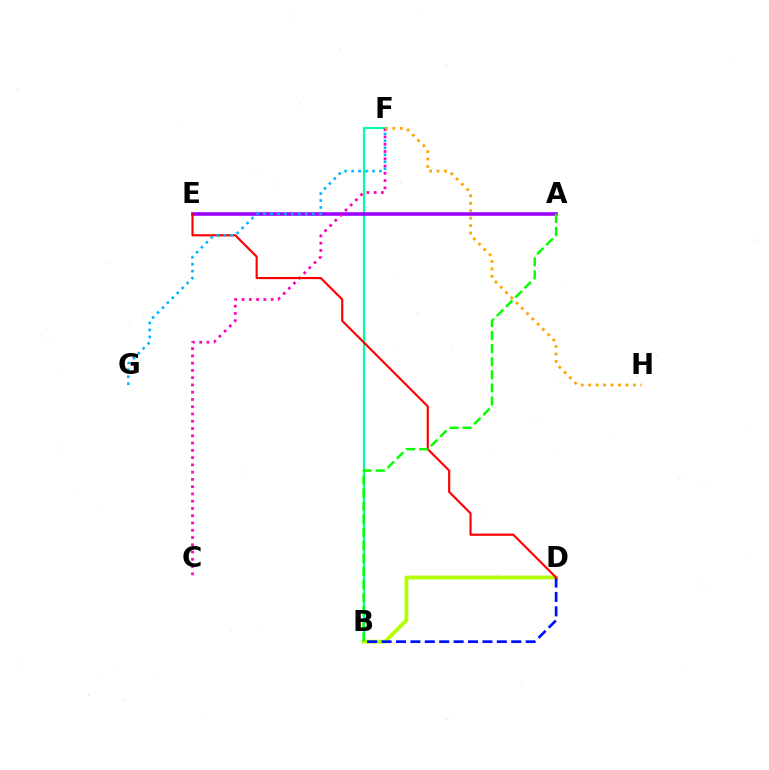{('B', 'F'): [{'color': '#00ff9d', 'line_style': 'solid', 'thickness': 1.56}], ('B', 'D'): [{'color': '#b3ff00', 'line_style': 'solid', 'thickness': 2.74}, {'color': '#0010ff', 'line_style': 'dashed', 'thickness': 1.96}], ('A', 'E'): [{'color': '#9b00ff', 'line_style': 'solid', 'thickness': 2.58}], ('C', 'F'): [{'color': '#ff00bd', 'line_style': 'dotted', 'thickness': 1.97}], ('D', 'E'): [{'color': '#ff0000', 'line_style': 'solid', 'thickness': 1.56}], ('F', 'H'): [{'color': '#ffa500', 'line_style': 'dotted', 'thickness': 2.02}], ('F', 'G'): [{'color': '#00b5ff', 'line_style': 'dotted', 'thickness': 1.89}], ('A', 'B'): [{'color': '#08ff00', 'line_style': 'dashed', 'thickness': 1.78}]}